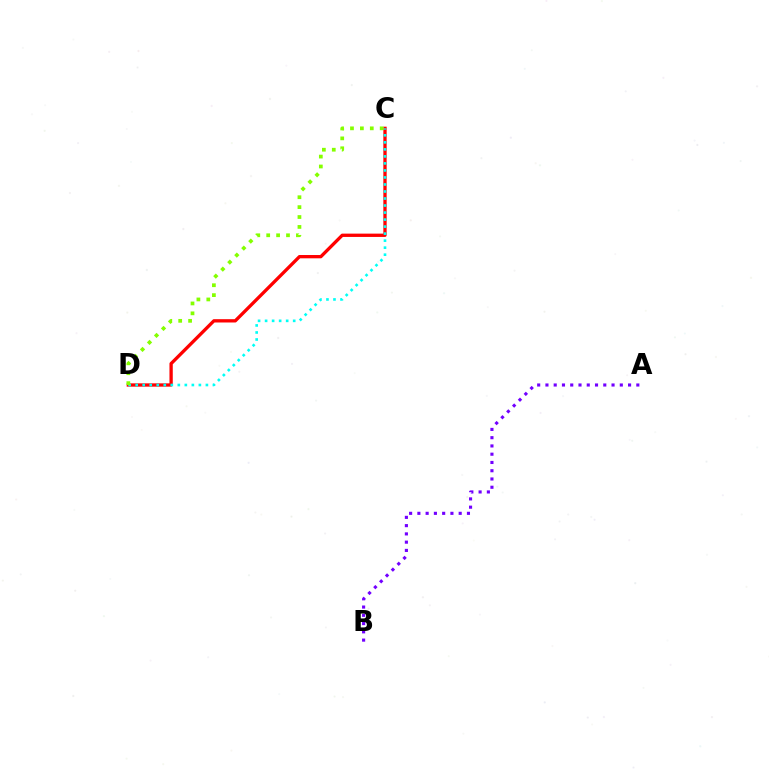{('C', 'D'): [{'color': '#ff0000', 'line_style': 'solid', 'thickness': 2.38}, {'color': '#00fff6', 'line_style': 'dotted', 'thickness': 1.91}, {'color': '#84ff00', 'line_style': 'dotted', 'thickness': 2.69}], ('A', 'B'): [{'color': '#7200ff', 'line_style': 'dotted', 'thickness': 2.24}]}